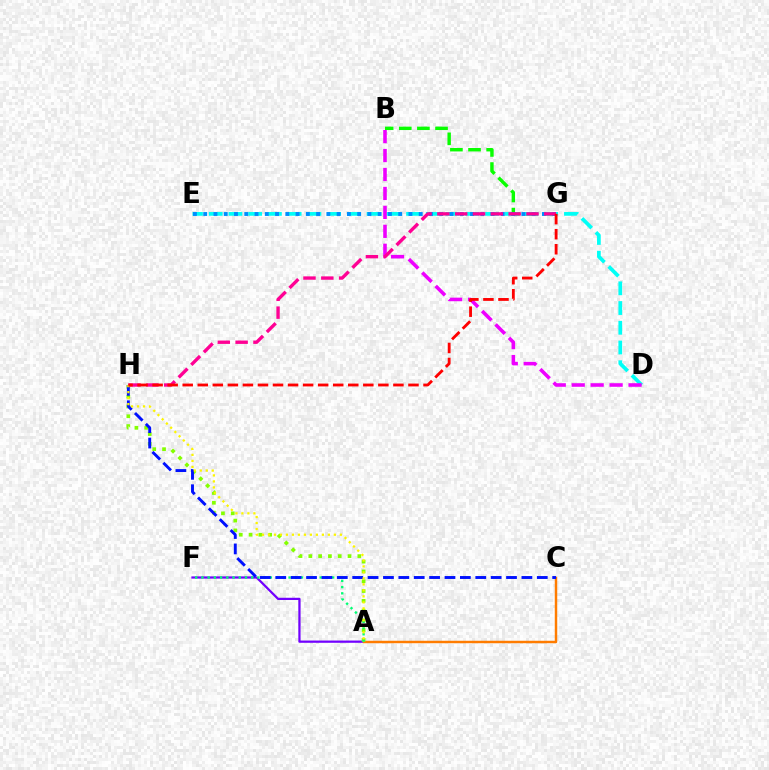{('B', 'G'): [{'color': '#08ff00', 'line_style': 'dashed', 'thickness': 2.46}], ('D', 'E'): [{'color': '#00fff6', 'line_style': 'dashed', 'thickness': 2.68}], ('A', 'F'): [{'color': '#7200ff', 'line_style': 'solid', 'thickness': 1.61}, {'color': '#00ff74', 'line_style': 'dotted', 'thickness': 1.69}], ('B', 'D'): [{'color': '#ee00ff', 'line_style': 'dashed', 'thickness': 2.57}], ('A', 'C'): [{'color': '#ff7c00', 'line_style': 'solid', 'thickness': 1.77}], ('E', 'G'): [{'color': '#008cff', 'line_style': 'dotted', 'thickness': 2.79}], ('A', 'H'): [{'color': '#84ff00', 'line_style': 'dotted', 'thickness': 2.66}, {'color': '#fcf500', 'line_style': 'dotted', 'thickness': 1.63}], ('C', 'H'): [{'color': '#0010ff', 'line_style': 'dashed', 'thickness': 2.09}], ('G', 'H'): [{'color': '#ff0094', 'line_style': 'dashed', 'thickness': 2.42}, {'color': '#ff0000', 'line_style': 'dashed', 'thickness': 2.04}]}